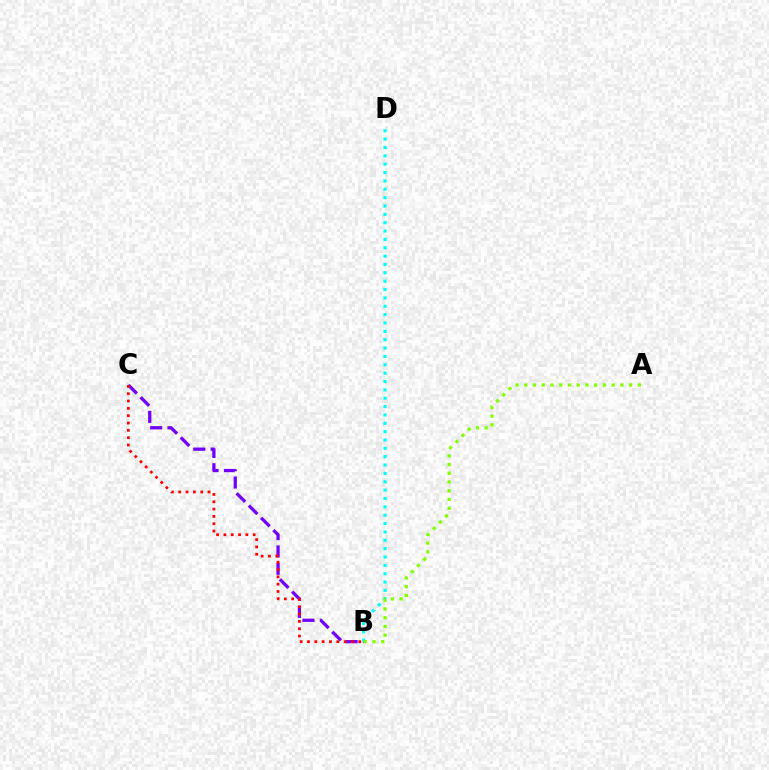{('B', 'C'): [{'color': '#7200ff', 'line_style': 'dashed', 'thickness': 2.36}, {'color': '#ff0000', 'line_style': 'dotted', 'thickness': 1.99}], ('B', 'D'): [{'color': '#00fff6', 'line_style': 'dotted', 'thickness': 2.27}], ('A', 'B'): [{'color': '#84ff00', 'line_style': 'dotted', 'thickness': 2.37}]}